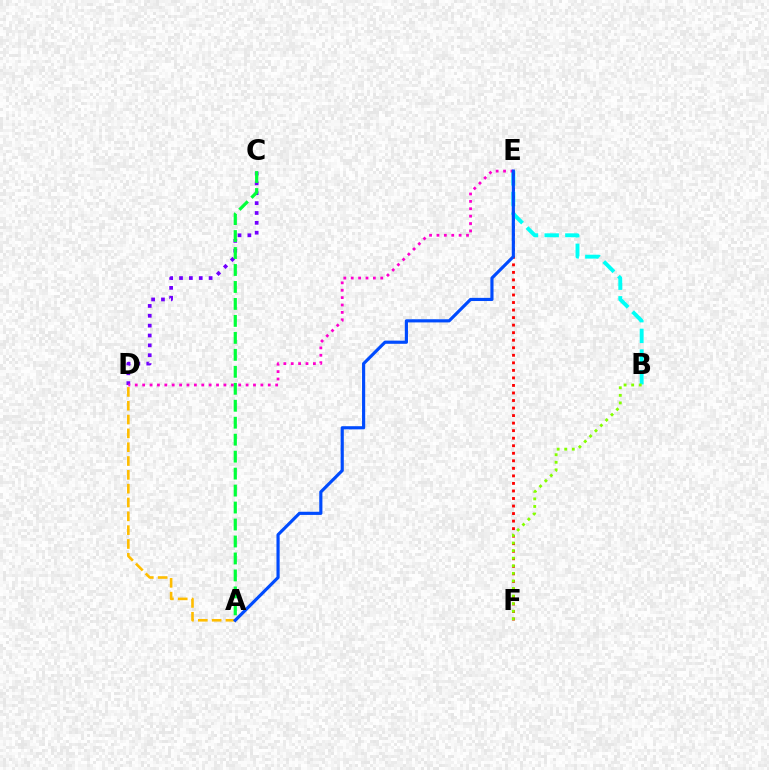{('B', 'E'): [{'color': '#00fff6', 'line_style': 'dashed', 'thickness': 2.81}], ('A', 'D'): [{'color': '#ffbd00', 'line_style': 'dashed', 'thickness': 1.88}], ('E', 'F'): [{'color': '#ff0000', 'line_style': 'dotted', 'thickness': 2.05}], ('C', 'D'): [{'color': '#7200ff', 'line_style': 'dotted', 'thickness': 2.68}], ('B', 'F'): [{'color': '#84ff00', 'line_style': 'dotted', 'thickness': 2.06}], ('A', 'C'): [{'color': '#00ff39', 'line_style': 'dashed', 'thickness': 2.31}], ('D', 'E'): [{'color': '#ff00cf', 'line_style': 'dotted', 'thickness': 2.01}], ('A', 'E'): [{'color': '#004bff', 'line_style': 'solid', 'thickness': 2.27}]}